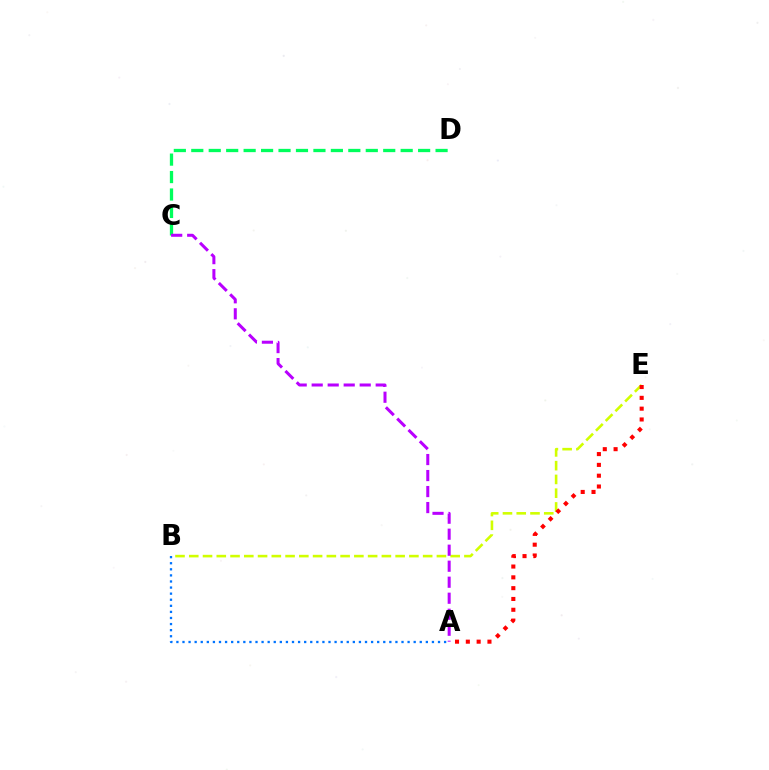{('C', 'D'): [{'color': '#00ff5c', 'line_style': 'dashed', 'thickness': 2.37}], ('B', 'E'): [{'color': '#d1ff00', 'line_style': 'dashed', 'thickness': 1.87}], ('A', 'B'): [{'color': '#0074ff', 'line_style': 'dotted', 'thickness': 1.65}], ('A', 'C'): [{'color': '#b900ff', 'line_style': 'dashed', 'thickness': 2.17}], ('A', 'E'): [{'color': '#ff0000', 'line_style': 'dotted', 'thickness': 2.94}]}